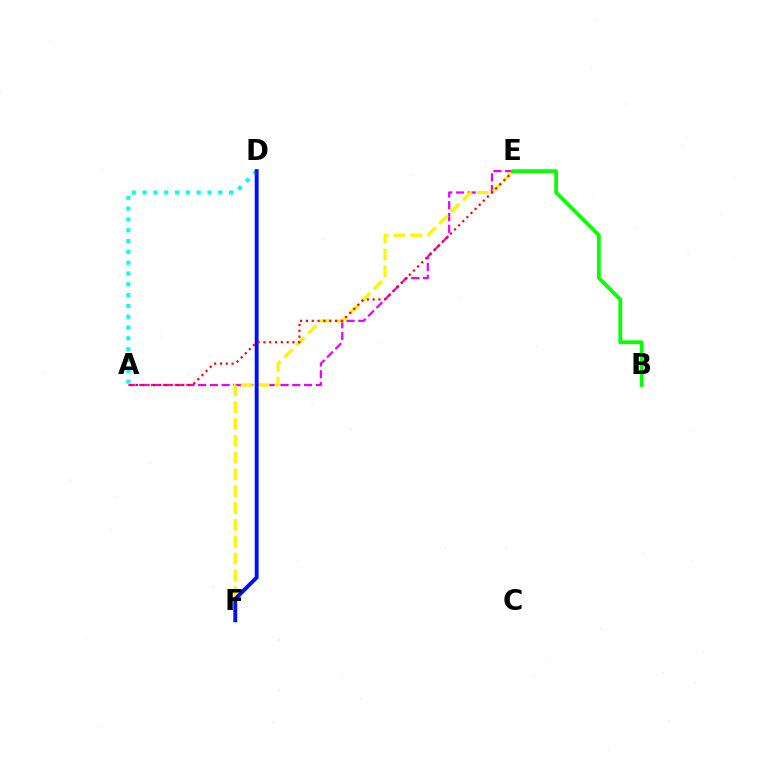{('A', 'E'): [{'color': '#ee00ff', 'line_style': 'dashed', 'thickness': 1.6}, {'color': '#ff0000', 'line_style': 'dotted', 'thickness': 1.58}], ('E', 'F'): [{'color': '#fcf500', 'line_style': 'dashed', 'thickness': 2.29}], ('A', 'D'): [{'color': '#00fff6', 'line_style': 'dotted', 'thickness': 2.94}], ('D', 'F'): [{'color': '#0010ff', 'line_style': 'solid', 'thickness': 2.8}], ('B', 'E'): [{'color': '#08ff00', 'line_style': 'solid', 'thickness': 2.7}]}